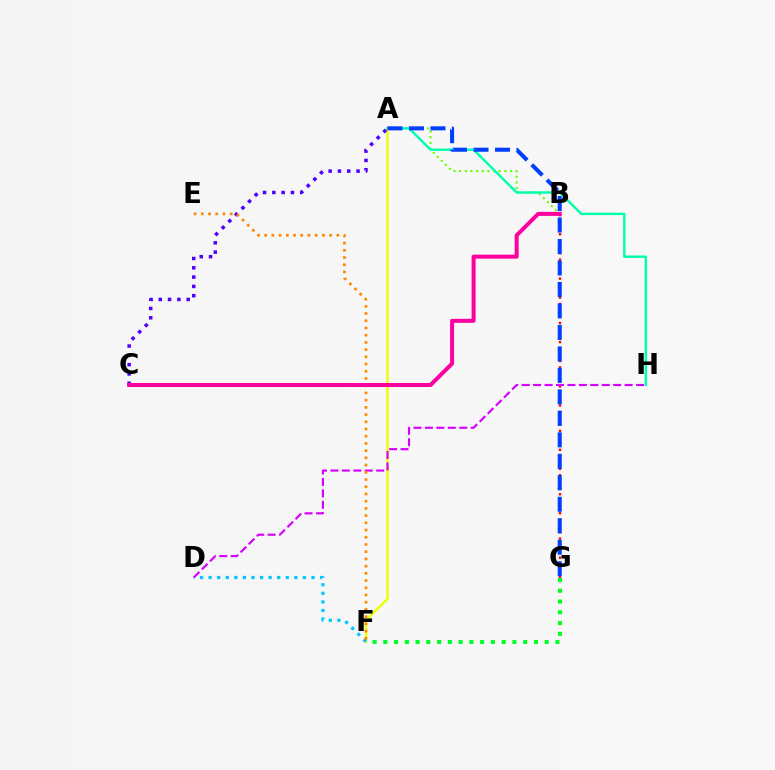{('A', 'B'): [{'color': '#66ff00', 'line_style': 'dotted', 'thickness': 1.54}], ('A', 'F'): [{'color': '#eeff00', 'line_style': 'solid', 'thickness': 1.74}], ('D', 'F'): [{'color': '#00c7ff', 'line_style': 'dotted', 'thickness': 2.33}], ('B', 'G'): [{'color': '#ff0000', 'line_style': 'dotted', 'thickness': 1.72}], ('A', 'H'): [{'color': '#00ffaf', 'line_style': 'solid', 'thickness': 1.74}], ('A', 'G'): [{'color': '#003fff', 'line_style': 'dashed', 'thickness': 2.92}], ('A', 'C'): [{'color': '#4f00ff', 'line_style': 'dotted', 'thickness': 2.53}], ('D', 'H'): [{'color': '#d600ff', 'line_style': 'dashed', 'thickness': 1.55}], ('F', 'G'): [{'color': '#00ff27', 'line_style': 'dotted', 'thickness': 2.92}], ('E', 'F'): [{'color': '#ff8800', 'line_style': 'dotted', 'thickness': 1.96}], ('B', 'C'): [{'color': '#ff00a0', 'line_style': 'solid', 'thickness': 2.89}]}